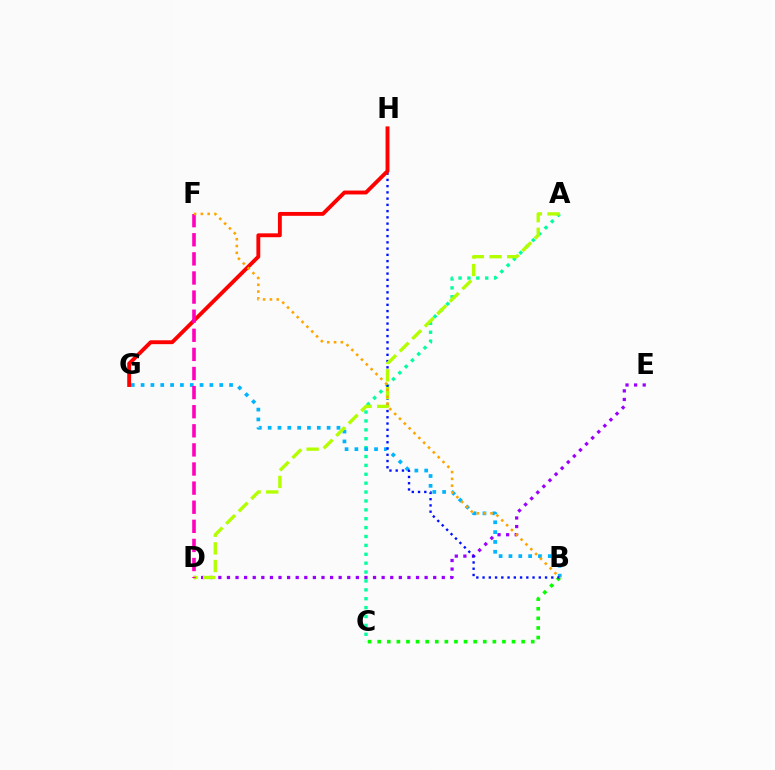{('D', 'E'): [{'color': '#9b00ff', 'line_style': 'dotted', 'thickness': 2.34}], ('B', 'C'): [{'color': '#08ff00', 'line_style': 'dotted', 'thickness': 2.61}], ('A', 'C'): [{'color': '#00ff9d', 'line_style': 'dotted', 'thickness': 2.42}], ('B', 'G'): [{'color': '#00b5ff', 'line_style': 'dotted', 'thickness': 2.67}], ('B', 'H'): [{'color': '#0010ff', 'line_style': 'dotted', 'thickness': 1.7}], ('A', 'D'): [{'color': '#b3ff00', 'line_style': 'dashed', 'thickness': 2.4}], ('G', 'H'): [{'color': '#ff0000', 'line_style': 'solid', 'thickness': 2.79}], ('D', 'F'): [{'color': '#ff00bd', 'line_style': 'dashed', 'thickness': 2.6}], ('B', 'F'): [{'color': '#ffa500', 'line_style': 'dotted', 'thickness': 1.85}]}